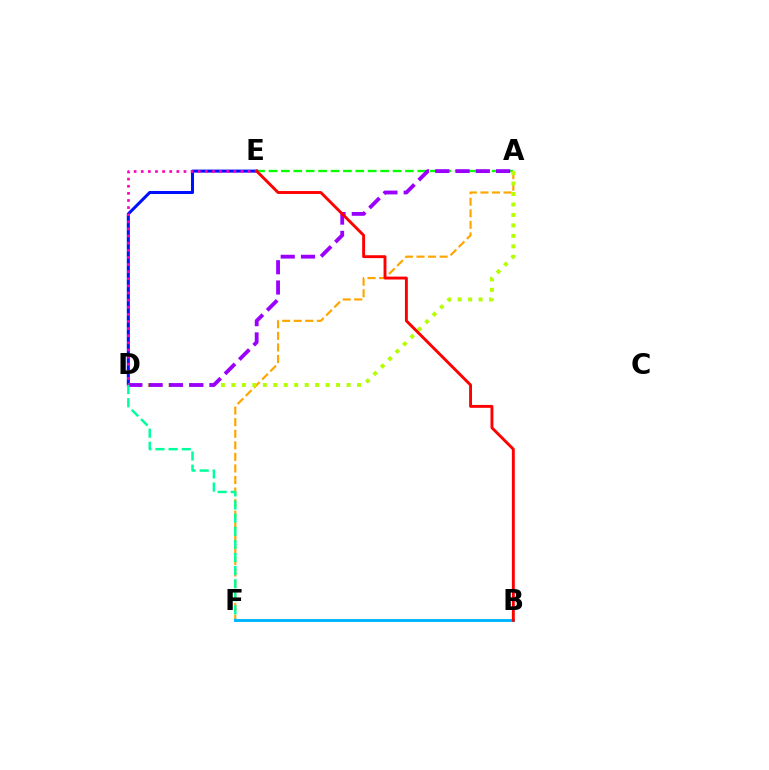{('A', 'E'): [{'color': '#08ff00', 'line_style': 'dashed', 'thickness': 1.69}], ('D', 'E'): [{'color': '#0010ff', 'line_style': 'solid', 'thickness': 2.19}, {'color': '#ff00bd', 'line_style': 'dotted', 'thickness': 1.93}], ('A', 'F'): [{'color': '#ffa500', 'line_style': 'dashed', 'thickness': 1.57}], ('A', 'D'): [{'color': '#b3ff00', 'line_style': 'dotted', 'thickness': 2.84}, {'color': '#9b00ff', 'line_style': 'dashed', 'thickness': 2.75}], ('D', 'F'): [{'color': '#00ff9d', 'line_style': 'dashed', 'thickness': 1.78}], ('B', 'F'): [{'color': '#00b5ff', 'line_style': 'solid', 'thickness': 2.1}], ('B', 'E'): [{'color': '#ff0000', 'line_style': 'solid', 'thickness': 2.08}]}